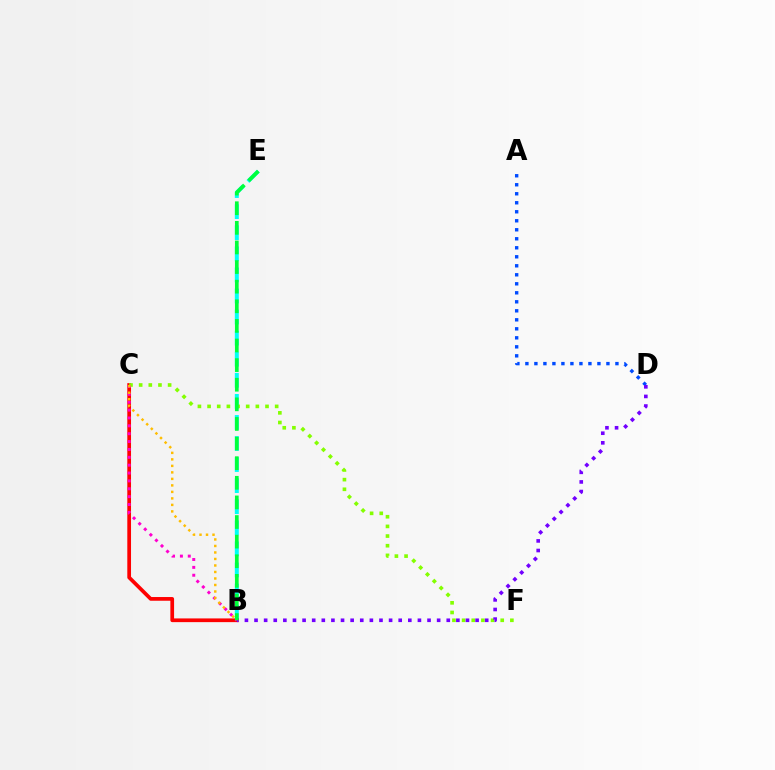{('B', 'E'): [{'color': '#00fff6', 'line_style': 'dashed', 'thickness': 2.86}, {'color': '#00ff39', 'line_style': 'dashed', 'thickness': 2.66}], ('B', 'C'): [{'color': '#ff0000', 'line_style': 'solid', 'thickness': 2.67}, {'color': '#ff00cf', 'line_style': 'dotted', 'thickness': 2.14}, {'color': '#ffbd00', 'line_style': 'dotted', 'thickness': 1.77}], ('A', 'D'): [{'color': '#004bff', 'line_style': 'dotted', 'thickness': 2.45}], ('C', 'F'): [{'color': '#84ff00', 'line_style': 'dotted', 'thickness': 2.62}], ('B', 'D'): [{'color': '#7200ff', 'line_style': 'dotted', 'thickness': 2.61}]}